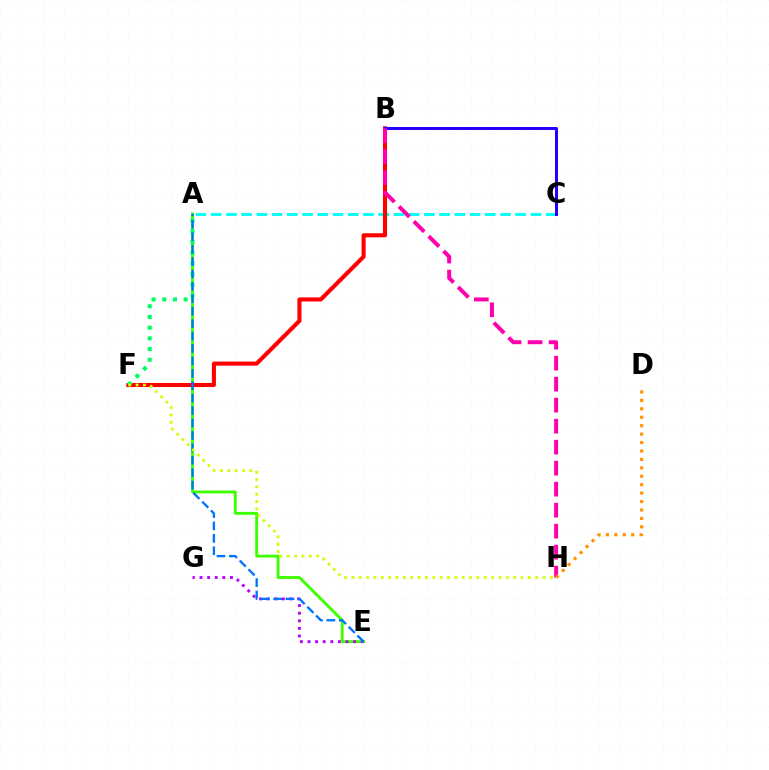{('A', 'E'): [{'color': '#3dff00', 'line_style': 'solid', 'thickness': 2.08}, {'color': '#0074ff', 'line_style': 'dashed', 'thickness': 1.69}], ('A', 'C'): [{'color': '#00fff6', 'line_style': 'dashed', 'thickness': 2.07}], ('B', 'F'): [{'color': '#ff0000', 'line_style': 'solid', 'thickness': 2.94}], ('B', 'C'): [{'color': '#2500ff', 'line_style': 'solid', 'thickness': 2.17}], ('E', 'G'): [{'color': '#b900ff', 'line_style': 'dotted', 'thickness': 2.06}], ('A', 'F'): [{'color': '#00ff5c', 'line_style': 'dotted', 'thickness': 2.91}], ('B', 'H'): [{'color': '#ff00ac', 'line_style': 'dashed', 'thickness': 2.85}], ('D', 'H'): [{'color': '#ff9400', 'line_style': 'dotted', 'thickness': 2.29}], ('F', 'H'): [{'color': '#d1ff00', 'line_style': 'dotted', 'thickness': 2.0}]}